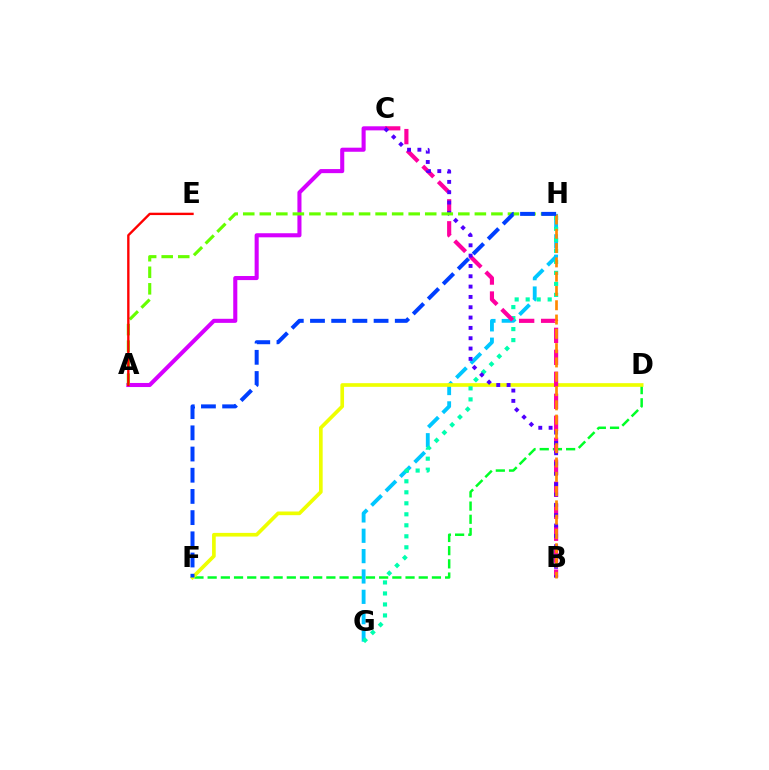{('A', 'C'): [{'color': '#d600ff', 'line_style': 'solid', 'thickness': 2.93}], ('G', 'H'): [{'color': '#00c7ff', 'line_style': 'dashed', 'thickness': 2.76}, {'color': '#00ffaf', 'line_style': 'dotted', 'thickness': 2.99}], ('D', 'F'): [{'color': '#00ff27', 'line_style': 'dashed', 'thickness': 1.79}, {'color': '#eeff00', 'line_style': 'solid', 'thickness': 2.64}], ('B', 'C'): [{'color': '#ff00a0', 'line_style': 'dashed', 'thickness': 2.99}, {'color': '#4f00ff', 'line_style': 'dotted', 'thickness': 2.81}], ('B', 'H'): [{'color': '#ff8800', 'line_style': 'dashed', 'thickness': 1.94}], ('A', 'H'): [{'color': '#66ff00', 'line_style': 'dashed', 'thickness': 2.25}], ('F', 'H'): [{'color': '#003fff', 'line_style': 'dashed', 'thickness': 2.88}], ('A', 'E'): [{'color': '#ff0000', 'line_style': 'solid', 'thickness': 1.7}]}